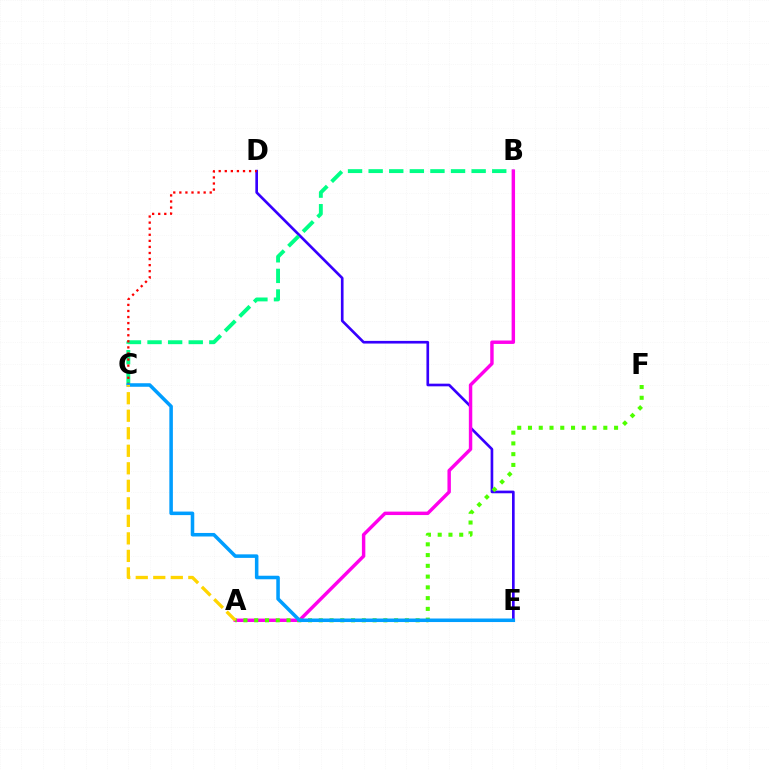{('D', 'E'): [{'color': '#3700ff', 'line_style': 'solid', 'thickness': 1.91}], ('B', 'C'): [{'color': '#00ff86', 'line_style': 'dashed', 'thickness': 2.8}], ('A', 'B'): [{'color': '#ff00ed', 'line_style': 'solid', 'thickness': 2.47}], ('A', 'F'): [{'color': '#4fff00', 'line_style': 'dotted', 'thickness': 2.92}], ('C', 'D'): [{'color': '#ff0000', 'line_style': 'dotted', 'thickness': 1.65}], ('C', 'E'): [{'color': '#009eff', 'line_style': 'solid', 'thickness': 2.55}], ('A', 'C'): [{'color': '#ffd500', 'line_style': 'dashed', 'thickness': 2.38}]}